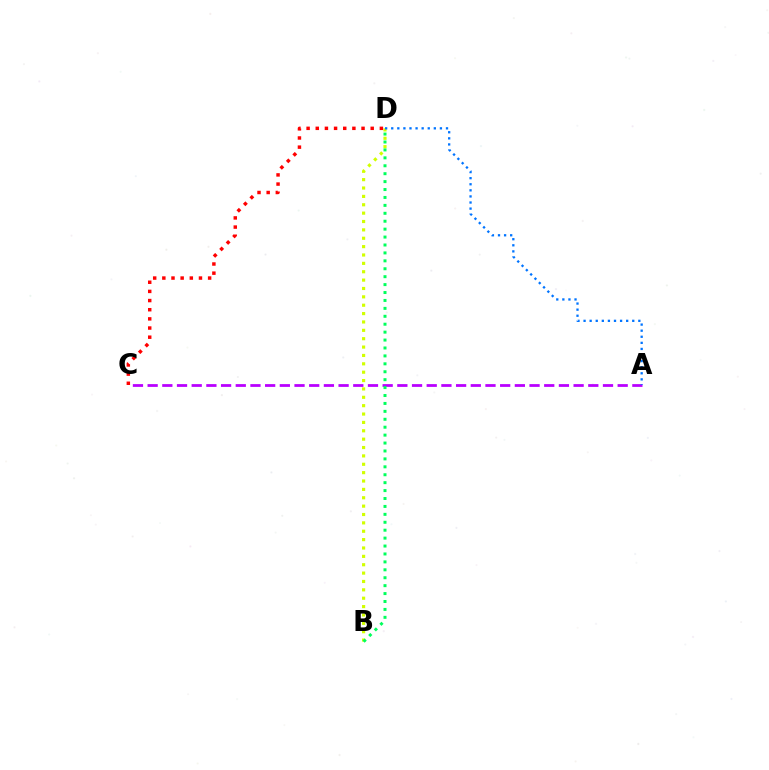{('A', 'C'): [{'color': '#b900ff', 'line_style': 'dashed', 'thickness': 2.0}], ('B', 'D'): [{'color': '#d1ff00', 'line_style': 'dotted', 'thickness': 2.27}, {'color': '#00ff5c', 'line_style': 'dotted', 'thickness': 2.15}], ('C', 'D'): [{'color': '#ff0000', 'line_style': 'dotted', 'thickness': 2.49}], ('A', 'D'): [{'color': '#0074ff', 'line_style': 'dotted', 'thickness': 1.65}]}